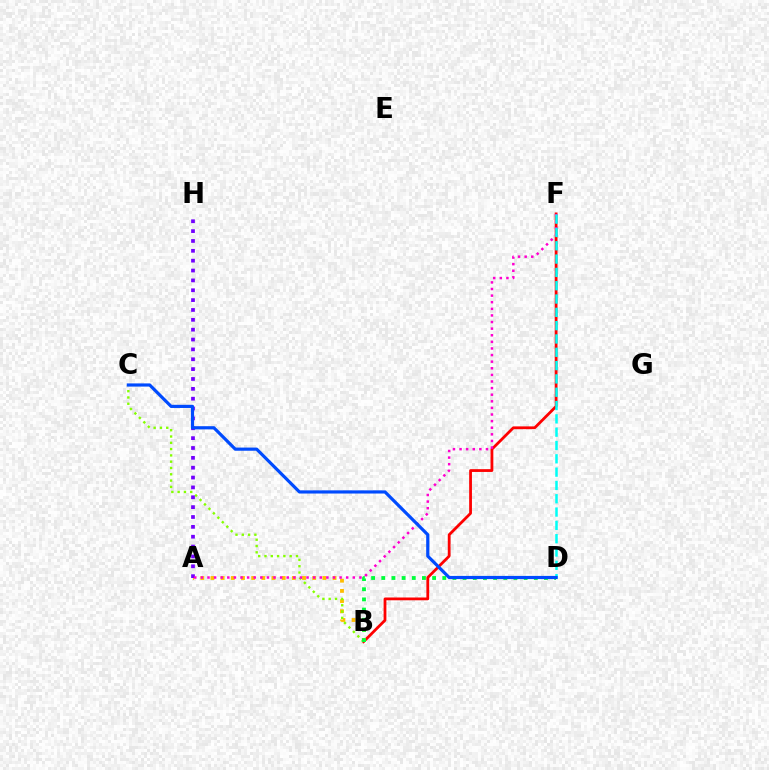{('B', 'F'): [{'color': '#ff0000', 'line_style': 'solid', 'thickness': 2.0}], ('A', 'B'): [{'color': '#ffbd00', 'line_style': 'dotted', 'thickness': 2.76}], ('B', 'C'): [{'color': '#84ff00', 'line_style': 'dotted', 'thickness': 1.71}], ('A', 'H'): [{'color': '#7200ff', 'line_style': 'dotted', 'thickness': 2.68}], ('B', 'D'): [{'color': '#00ff39', 'line_style': 'dotted', 'thickness': 2.76}], ('A', 'F'): [{'color': '#ff00cf', 'line_style': 'dotted', 'thickness': 1.79}], ('D', 'F'): [{'color': '#00fff6', 'line_style': 'dashed', 'thickness': 1.81}], ('C', 'D'): [{'color': '#004bff', 'line_style': 'solid', 'thickness': 2.29}]}